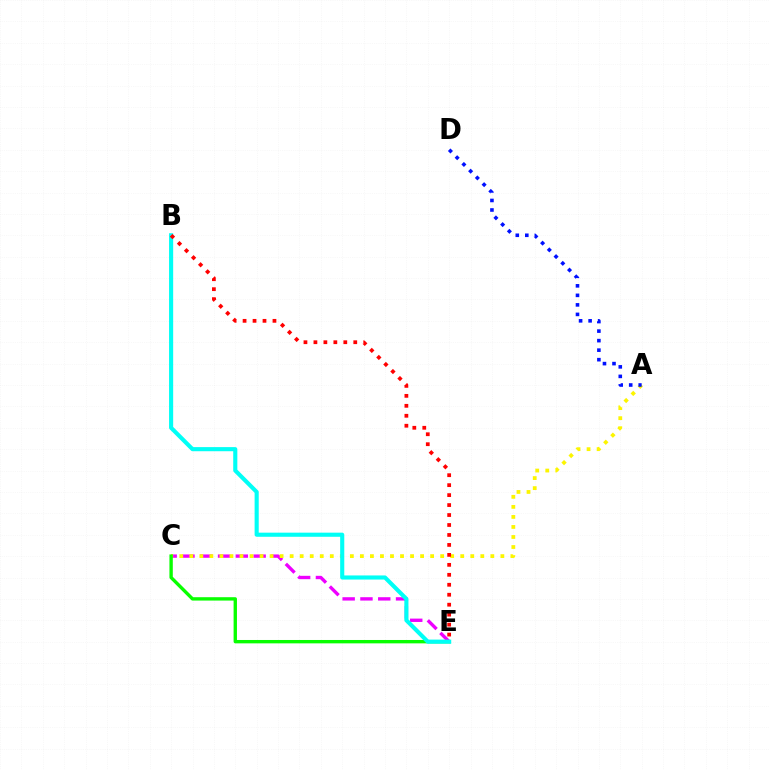{('C', 'E'): [{'color': '#ee00ff', 'line_style': 'dashed', 'thickness': 2.42}, {'color': '#08ff00', 'line_style': 'solid', 'thickness': 2.43}], ('A', 'C'): [{'color': '#fcf500', 'line_style': 'dotted', 'thickness': 2.73}], ('B', 'E'): [{'color': '#00fff6', 'line_style': 'solid', 'thickness': 2.96}, {'color': '#ff0000', 'line_style': 'dotted', 'thickness': 2.71}], ('A', 'D'): [{'color': '#0010ff', 'line_style': 'dotted', 'thickness': 2.59}]}